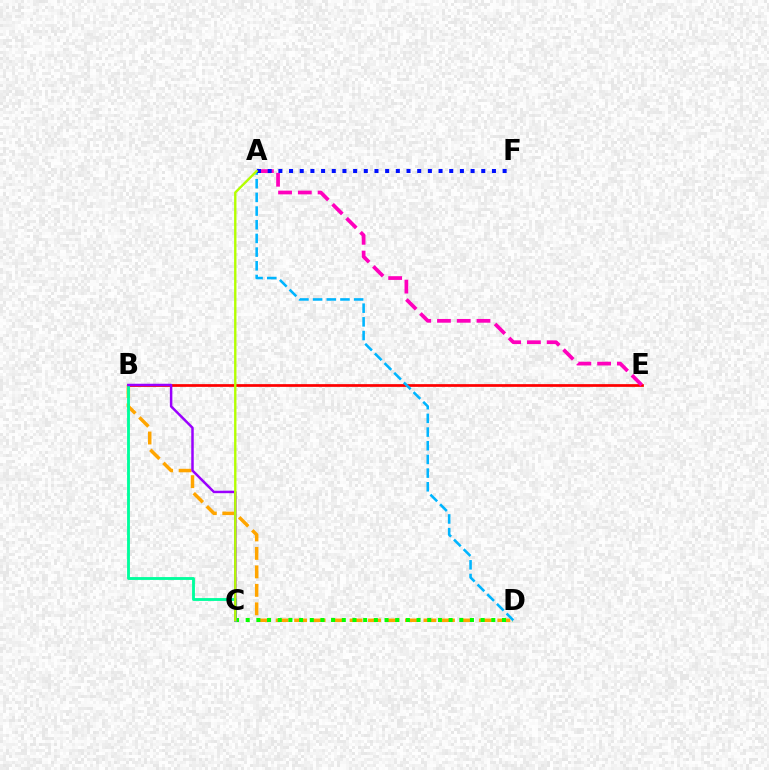{('B', 'D'): [{'color': '#ffa500', 'line_style': 'dashed', 'thickness': 2.51}], ('B', 'E'): [{'color': '#ff0000', 'line_style': 'solid', 'thickness': 1.96}], ('C', 'D'): [{'color': '#08ff00', 'line_style': 'dotted', 'thickness': 2.9}], ('B', 'C'): [{'color': '#00ff9d', 'line_style': 'solid', 'thickness': 2.05}, {'color': '#9b00ff', 'line_style': 'solid', 'thickness': 1.79}], ('A', 'E'): [{'color': '#ff00bd', 'line_style': 'dashed', 'thickness': 2.68}], ('A', 'D'): [{'color': '#00b5ff', 'line_style': 'dashed', 'thickness': 1.86}], ('A', 'F'): [{'color': '#0010ff', 'line_style': 'dotted', 'thickness': 2.9}], ('A', 'C'): [{'color': '#b3ff00', 'line_style': 'solid', 'thickness': 1.7}]}